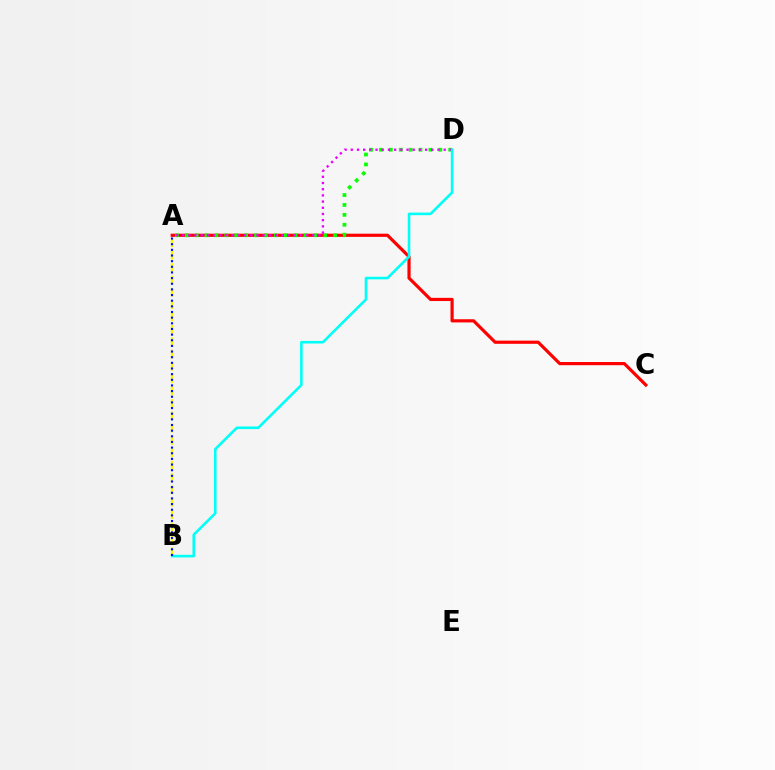{('A', 'C'): [{'color': '#ff0000', 'line_style': 'solid', 'thickness': 2.29}], ('A', 'D'): [{'color': '#08ff00', 'line_style': 'dotted', 'thickness': 2.69}, {'color': '#ee00ff', 'line_style': 'dotted', 'thickness': 1.68}], ('A', 'B'): [{'color': '#fcf500', 'line_style': 'dashed', 'thickness': 1.68}, {'color': '#0010ff', 'line_style': 'dotted', 'thickness': 1.53}], ('B', 'D'): [{'color': '#00fff6', 'line_style': 'solid', 'thickness': 1.86}]}